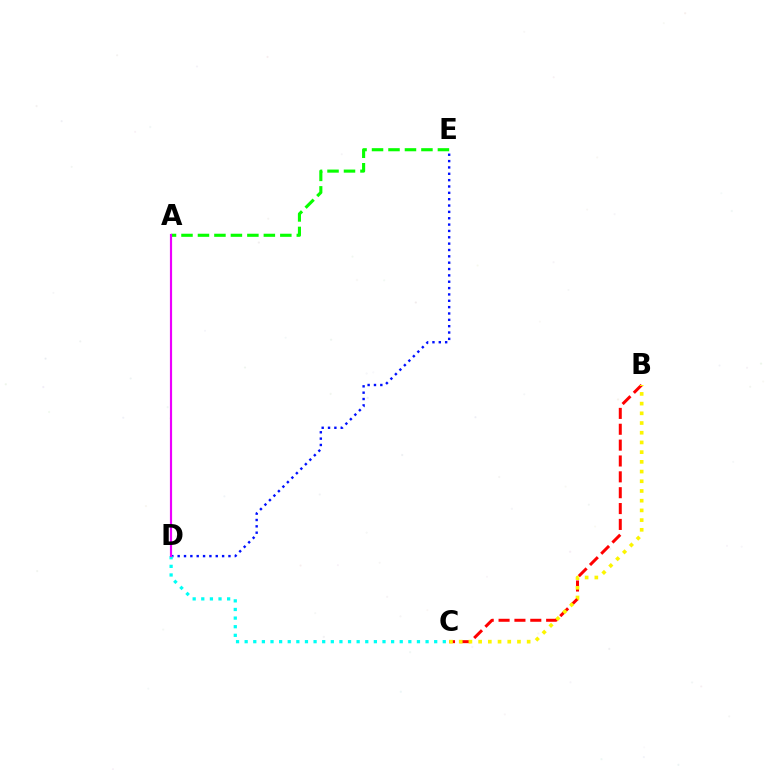{('B', 'C'): [{'color': '#ff0000', 'line_style': 'dashed', 'thickness': 2.15}, {'color': '#fcf500', 'line_style': 'dotted', 'thickness': 2.64}], ('A', 'E'): [{'color': '#08ff00', 'line_style': 'dashed', 'thickness': 2.24}], ('D', 'E'): [{'color': '#0010ff', 'line_style': 'dotted', 'thickness': 1.73}], ('C', 'D'): [{'color': '#00fff6', 'line_style': 'dotted', 'thickness': 2.34}], ('A', 'D'): [{'color': '#ee00ff', 'line_style': 'solid', 'thickness': 1.56}]}